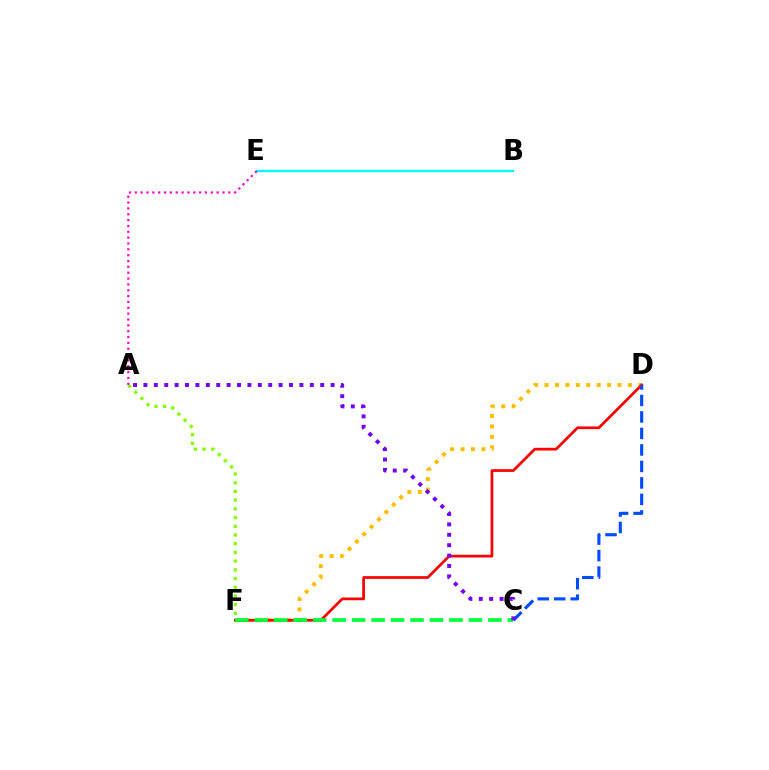{('D', 'F'): [{'color': '#ffbd00', 'line_style': 'dotted', 'thickness': 2.83}, {'color': '#ff0000', 'line_style': 'solid', 'thickness': 1.96}], ('B', 'E'): [{'color': '#00fff6', 'line_style': 'solid', 'thickness': 1.7}], ('A', 'F'): [{'color': '#84ff00', 'line_style': 'dotted', 'thickness': 2.37}], ('C', 'D'): [{'color': '#004bff', 'line_style': 'dashed', 'thickness': 2.24}], ('C', 'F'): [{'color': '#00ff39', 'line_style': 'dashed', 'thickness': 2.64}], ('A', 'E'): [{'color': '#ff00cf', 'line_style': 'dotted', 'thickness': 1.59}], ('A', 'C'): [{'color': '#7200ff', 'line_style': 'dotted', 'thickness': 2.83}]}